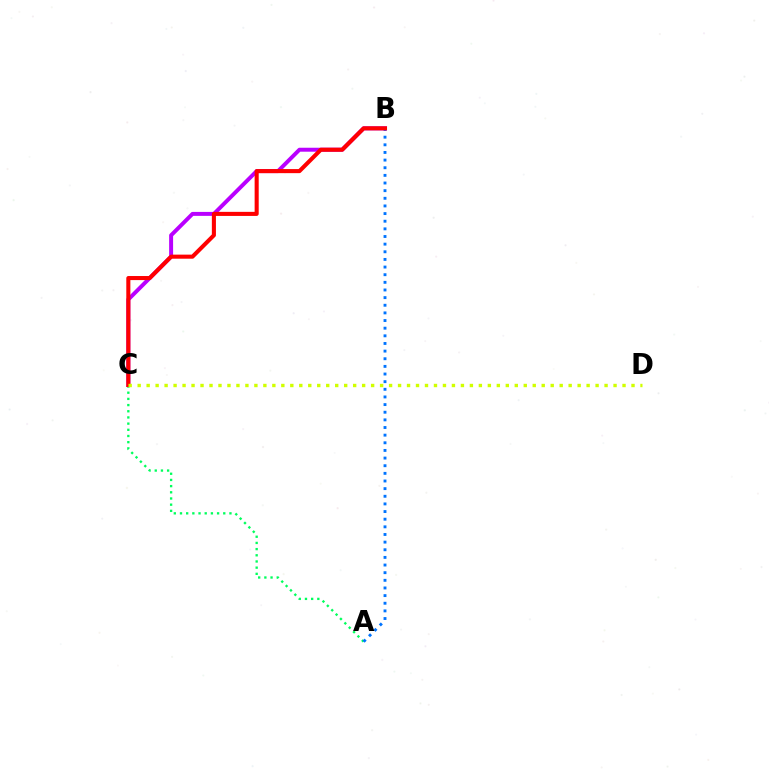{('A', 'C'): [{'color': '#00ff5c', 'line_style': 'dotted', 'thickness': 1.68}], ('A', 'B'): [{'color': '#0074ff', 'line_style': 'dotted', 'thickness': 2.08}], ('B', 'C'): [{'color': '#b900ff', 'line_style': 'solid', 'thickness': 2.85}, {'color': '#ff0000', 'line_style': 'solid', 'thickness': 2.93}], ('C', 'D'): [{'color': '#d1ff00', 'line_style': 'dotted', 'thickness': 2.44}]}